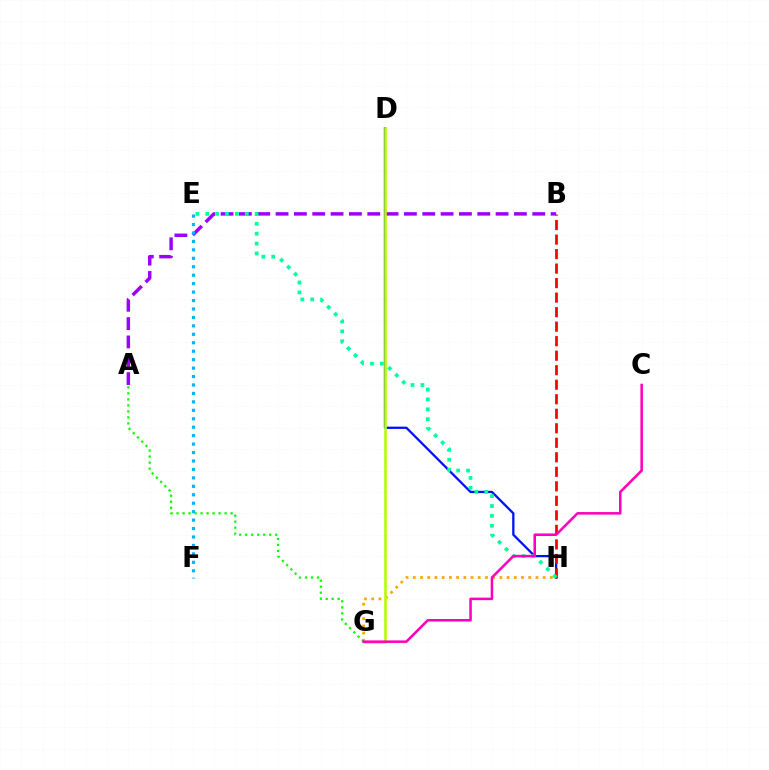{('D', 'H'): [{'color': '#0010ff', 'line_style': 'solid', 'thickness': 1.64}], ('G', 'H'): [{'color': '#ffa500', 'line_style': 'dotted', 'thickness': 1.96}], ('A', 'G'): [{'color': '#08ff00', 'line_style': 'dotted', 'thickness': 1.63}], ('A', 'B'): [{'color': '#9b00ff', 'line_style': 'dashed', 'thickness': 2.49}], ('B', 'H'): [{'color': '#ff0000', 'line_style': 'dashed', 'thickness': 1.97}], ('E', 'F'): [{'color': '#00b5ff', 'line_style': 'dotted', 'thickness': 2.29}], ('E', 'H'): [{'color': '#00ff9d', 'line_style': 'dotted', 'thickness': 2.69}], ('D', 'G'): [{'color': '#b3ff00', 'line_style': 'solid', 'thickness': 1.87}], ('C', 'G'): [{'color': '#ff00bd', 'line_style': 'solid', 'thickness': 1.83}]}